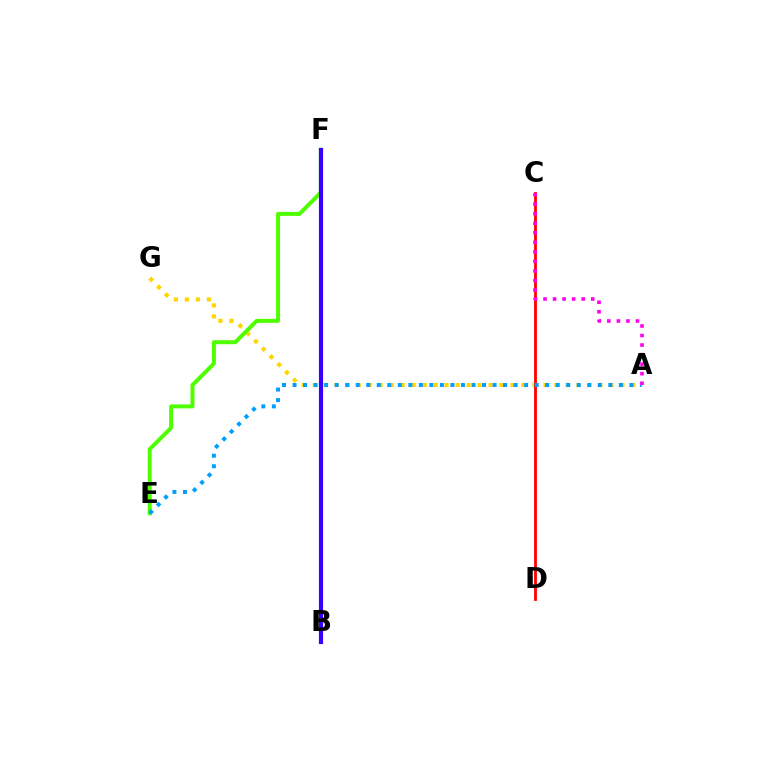{('A', 'G'): [{'color': '#ffd500', 'line_style': 'dotted', 'thickness': 2.99}], ('E', 'F'): [{'color': '#4fff00', 'line_style': 'solid', 'thickness': 2.86}], ('B', 'F'): [{'color': '#00ff86', 'line_style': 'dotted', 'thickness': 2.01}, {'color': '#3700ff', 'line_style': 'solid', 'thickness': 3.0}], ('C', 'D'): [{'color': '#ff0000', 'line_style': 'solid', 'thickness': 2.01}], ('A', 'E'): [{'color': '#009eff', 'line_style': 'dotted', 'thickness': 2.86}], ('A', 'C'): [{'color': '#ff00ed', 'line_style': 'dotted', 'thickness': 2.59}]}